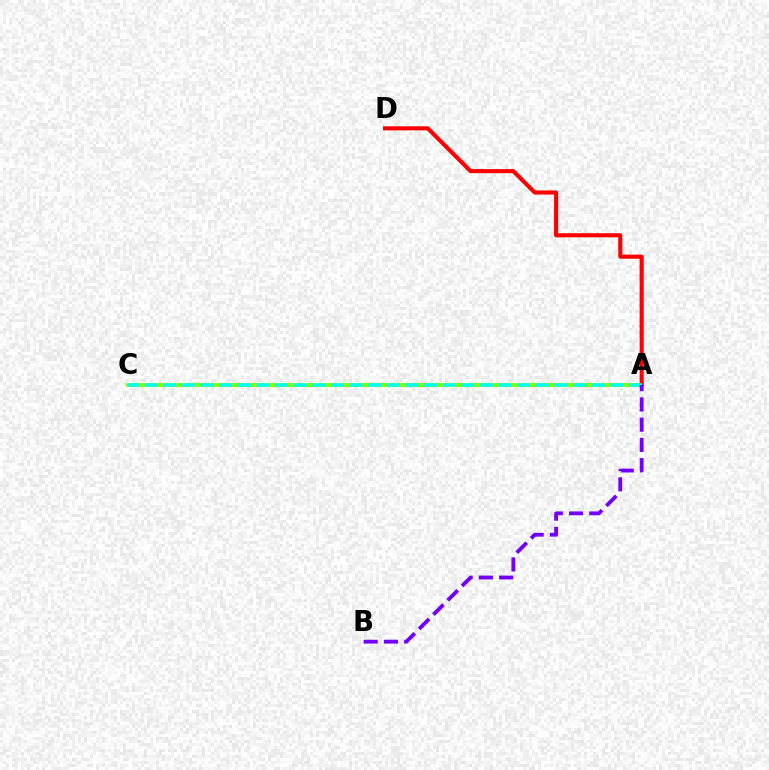{('A', 'C'): [{'color': '#84ff00', 'line_style': 'solid', 'thickness': 2.75}, {'color': '#00fff6', 'line_style': 'dashed', 'thickness': 2.53}], ('A', 'D'): [{'color': '#ff0000', 'line_style': 'solid', 'thickness': 2.94}], ('A', 'B'): [{'color': '#7200ff', 'line_style': 'dashed', 'thickness': 2.75}]}